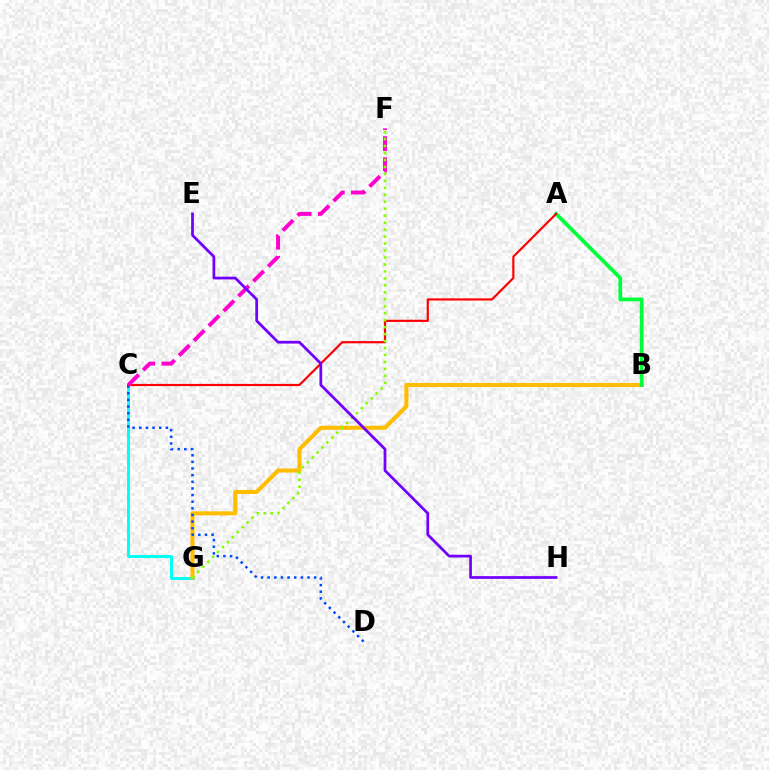{('C', 'G'): [{'color': '#00fff6', 'line_style': 'solid', 'thickness': 2.12}], ('B', 'G'): [{'color': '#ffbd00', 'line_style': 'solid', 'thickness': 2.91}], ('A', 'B'): [{'color': '#00ff39', 'line_style': 'solid', 'thickness': 2.7}], ('C', 'D'): [{'color': '#004bff', 'line_style': 'dotted', 'thickness': 1.8}], ('A', 'C'): [{'color': '#ff0000', 'line_style': 'solid', 'thickness': 1.57}], ('C', 'F'): [{'color': '#ff00cf', 'line_style': 'dashed', 'thickness': 2.85}], ('F', 'G'): [{'color': '#84ff00', 'line_style': 'dotted', 'thickness': 1.89}], ('E', 'H'): [{'color': '#7200ff', 'line_style': 'solid', 'thickness': 1.97}]}